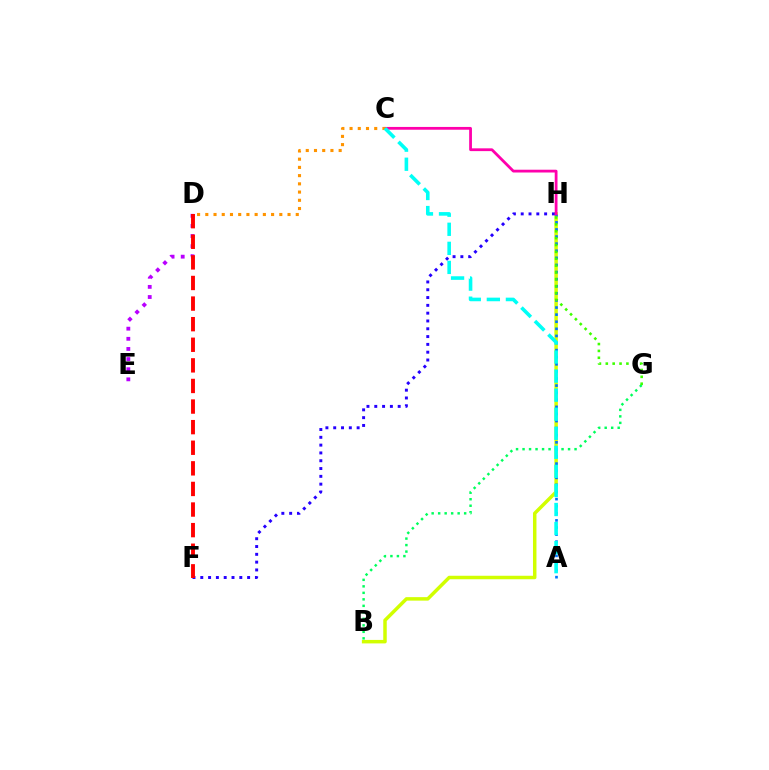{('B', 'H'): [{'color': '#d1ff00', 'line_style': 'solid', 'thickness': 2.51}], ('F', 'H'): [{'color': '#2500ff', 'line_style': 'dotted', 'thickness': 2.12}], ('A', 'H'): [{'color': '#0074ff', 'line_style': 'dotted', 'thickness': 1.93}], ('C', 'H'): [{'color': '#ff00ac', 'line_style': 'solid', 'thickness': 2.0}], ('B', 'G'): [{'color': '#00ff5c', 'line_style': 'dotted', 'thickness': 1.77}], ('D', 'E'): [{'color': '#b900ff', 'line_style': 'dotted', 'thickness': 2.75}], ('G', 'H'): [{'color': '#3dff00', 'line_style': 'dotted', 'thickness': 1.87}], ('D', 'F'): [{'color': '#ff0000', 'line_style': 'dashed', 'thickness': 2.8}], ('C', 'D'): [{'color': '#ff9400', 'line_style': 'dotted', 'thickness': 2.23}], ('A', 'C'): [{'color': '#00fff6', 'line_style': 'dashed', 'thickness': 2.59}]}